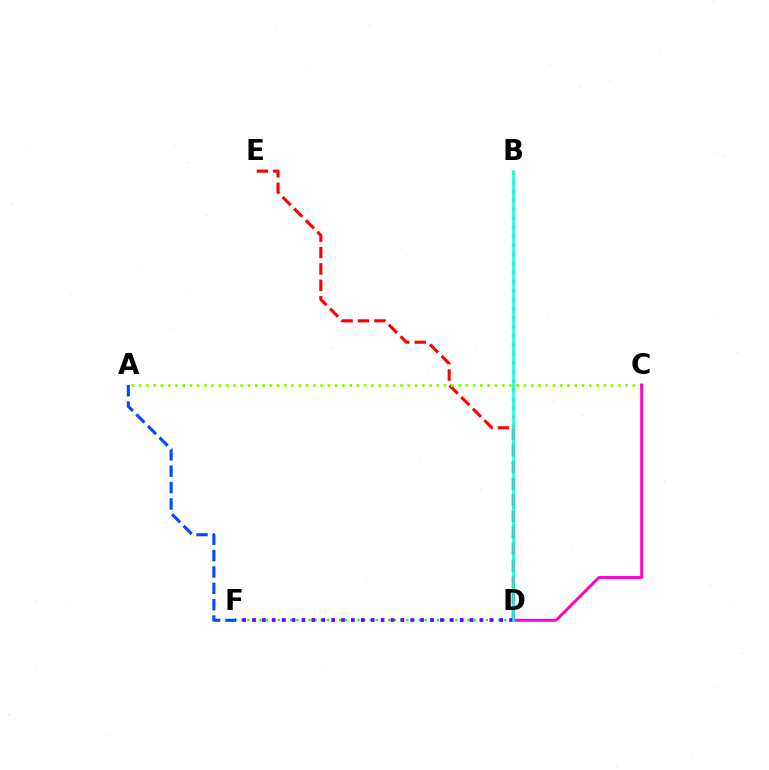{('B', 'D'): [{'color': '#ffbd00', 'line_style': 'dotted', 'thickness': 2.45}, {'color': '#00fff6', 'line_style': 'solid', 'thickness': 1.84}], ('D', 'E'): [{'color': '#ff0000', 'line_style': 'dashed', 'thickness': 2.23}], ('A', 'F'): [{'color': '#004bff', 'line_style': 'dashed', 'thickness': 2.22}], ('A', 'C'): [{'color': '#84ff00', 'line_style': 'dotted', 'thickness': 1.97}], ('D', 'F'): [{'color': '#00ff39', 'line_style': 'dotted', 'thickness': 1.66}, {'color': '#7200ff', 'line_style': 'dotted', 'thickness': 2.69}], ('C', 'D'): [{'color': '#ff00cf', 'line_style': 'solid', 'thickness': 2.09}]}